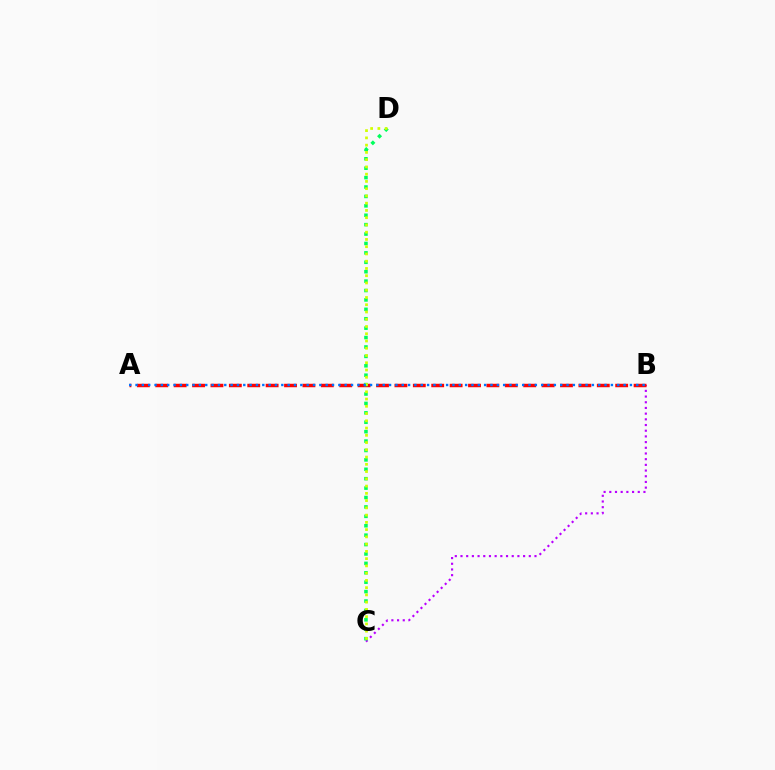{('B', 'C'): [{'color': '#b900ff', 'line_style': 'dotted', 'thickness': 1.55}], ('A', 'B'): [{'color': '#ff0000', 'line_style': 'dashed', 'thickness': 2.5}, {'color': '#0074ff', 'line_style': 'dotted', 'thickness': 1.72}], ('C', 'D'): [{'color': '#00ff5c', 'line_style': 'dotted', 'thickness': 2.56}, {'color': '#d1ff00', 'line_style': 'dotted', 'thickness': 1.97}]}